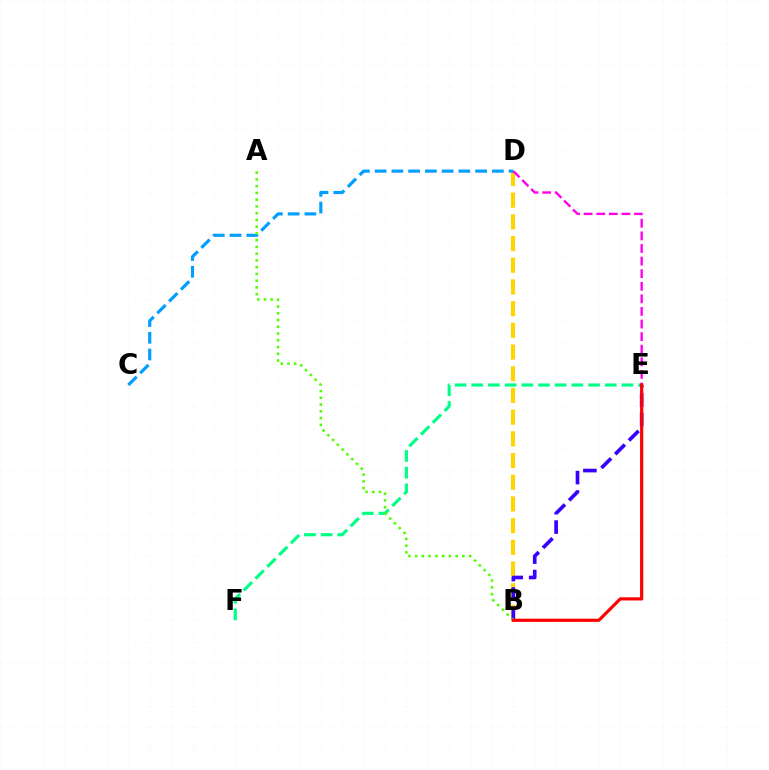{('B', 'D'): [{'color': '#ffd500', 'line_style': 'dashed', 'thickness': 2.95}], ('E', 'F'): [{'color': '#00ff86', 'line_style': 'dashed', 'thickness': 2.27}], ('C', 'D'): [{'color': '#009eff', 'line_style': 'dashed', 'thickness': 2.27}], ('B', 'E'): [{'color': '#3700ff', 'line_style': 'dashed', 'thickness': 2.64}, {'color': '#ff0000', 'line_style': 'solid', 'thickness': 2.29}], ('A', 'B'): [{'color': '#4fff00', 'line_style': 'dotted', 'thickness': 1.83}], ('D', 'E'): [{'color': '#ff00ed', 'line_style': 'dashed', 'thickness': 1.71}]}